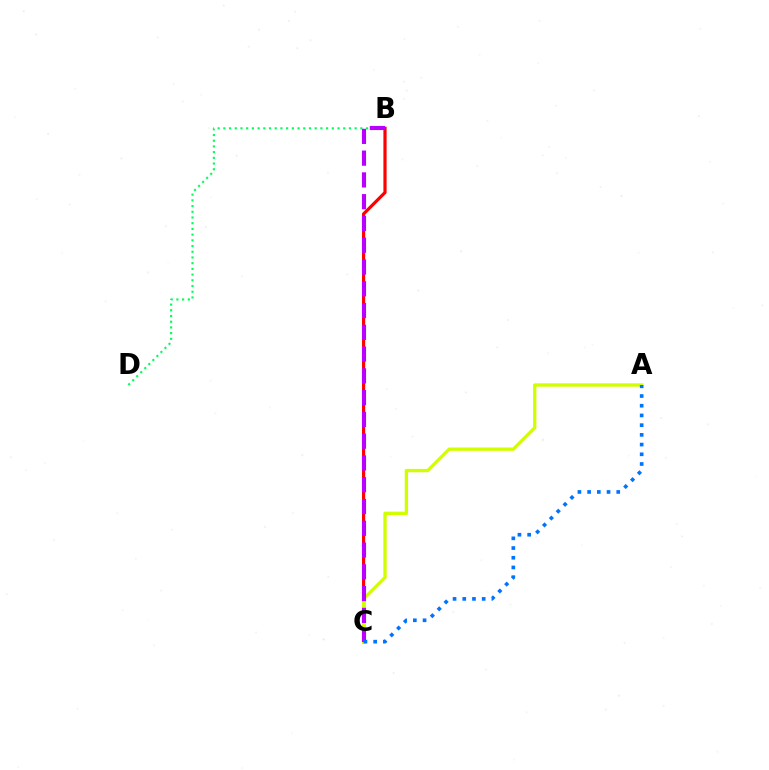{('B', 'D'): [{'color': '#00ff5c', 'line_style': 'dotted', 'thickness': 1.55}], ('B', 'C'): [{'color': '#ff0000', 'line_style': 'solid', 'thickness': 2.3}, {'color': '#b900ff', 'line_style': 'dashed', 'thickness': 2.96}], ('A', 'C'): [{'color': '#d1ff00', 'line_style': 'solid', 'thickness': 2.41}, {'color': '#0074ff', 'line_style': 'dotted', 'thickness': 2.64}]}